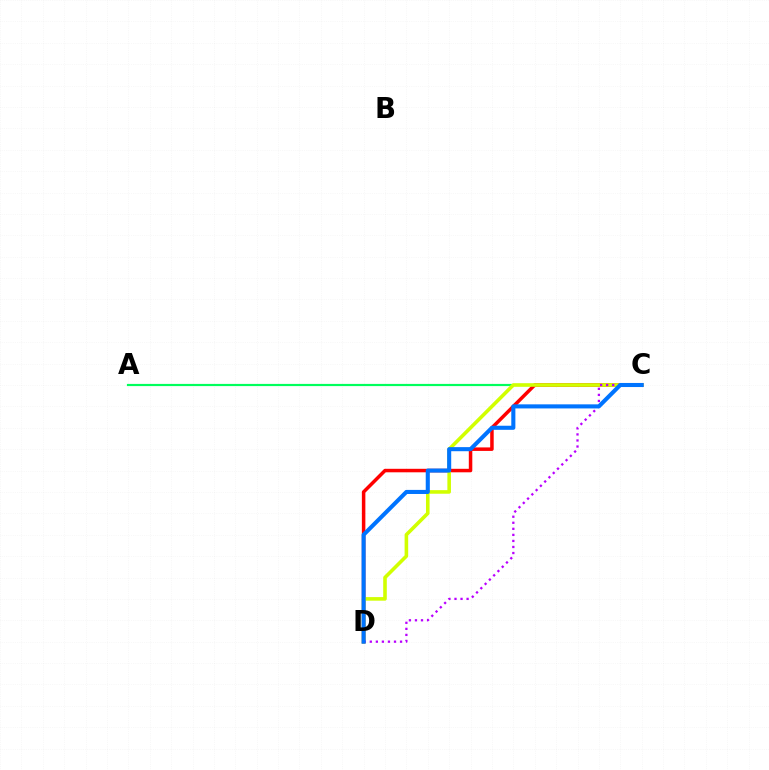{('A', 'C'): [{'color': '#00ff5c', 'line_style': 'solid', 'thickness': 1.57}], ('C', 'D'): [{'color': '#ff0000', 'line_style': 'solid', 'thickness': 2.52}, {'color': '#d1ff00', 'line_style': 'solid', 'thickness': 2.58}, {'color': '#b900ff', 'line_style': 'dotted', 'thickness': 1.64}, {'color': '#0074ff', 'line_style': 'solid', 'thickness': 2.94}]}